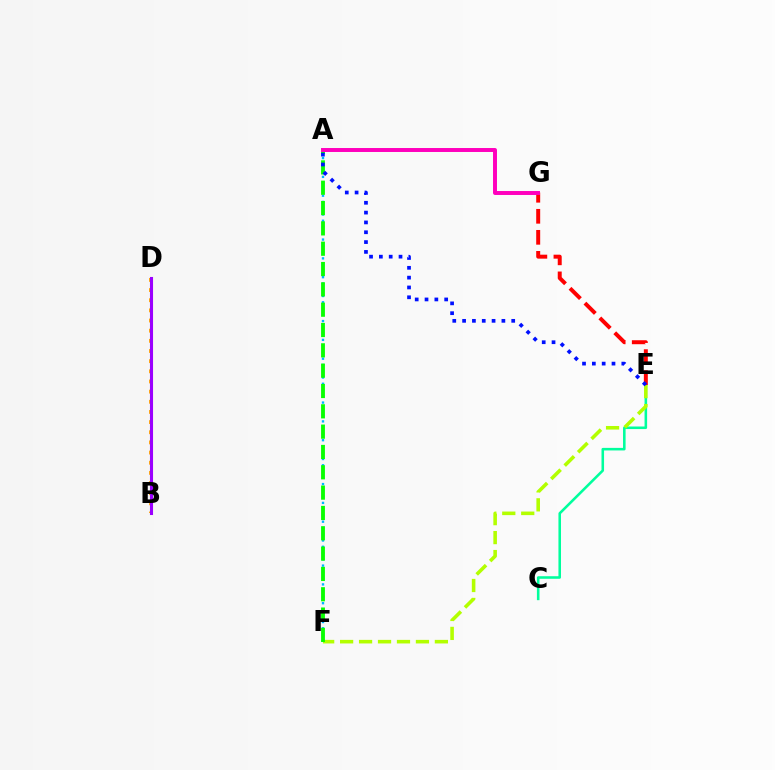{('A', 'F'): [{'color': '#00b5ff', 'line_style': 'dotted', 'thickness': 1.7}, {'color': '#08ff00', 'line_style': 'dashed', 'thickness': 2.76}], ('B', 'D'): [{'color': '#ffa500', 'line_style': 'dotted', 'thickness': 2.76}, {'color': '#9b00ff', 'line_style': 'solid', 'thickness': 2.21}], ('C', 'E'): [{'color': '#00ff9d', 'line_style': 'solid', 'thickness': 1.85}], ('E', 'F'): [{'color': '#b3ff00', 'line_style': 'dashed', 'thickness': 2.57}], ('E', 'G'): [{'color': '#ff0000', 'line_style': 'dashed', 'thickness': 2.86}], ('A', 'G'): [{'color': '#ff00bd', 'line_style': 'solid', 'thickness': 2.85}], ('A', 'E'): [{'color': '#0010ff', 'line_style': 'dotted', 'thickness': 2.67}]}